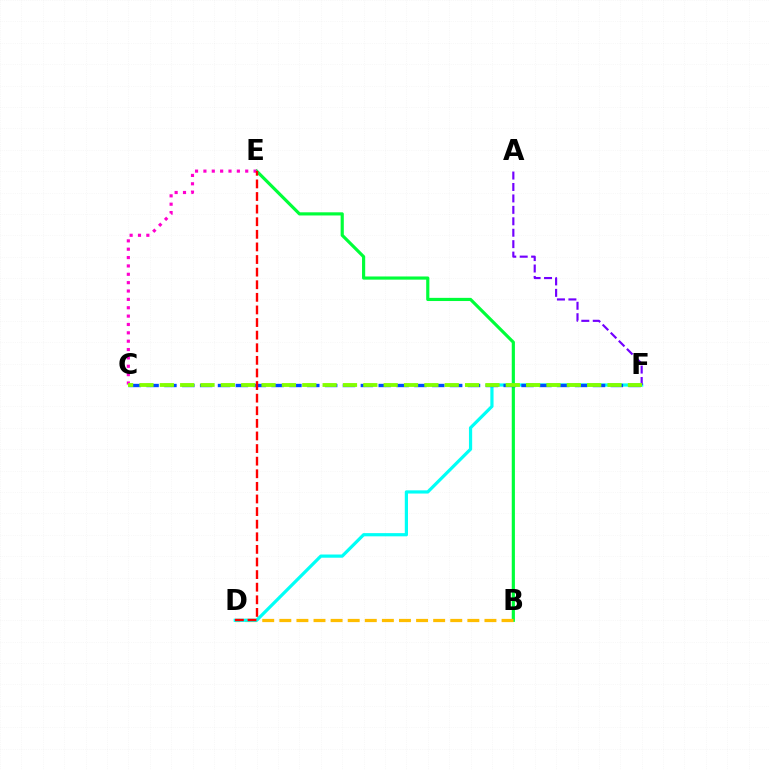{('B', 'E'): [{'color': '#00ff39', 'line_style': 'solid', 'thickness': 2.28}], ('B', 'D'): [{'color': '#ffbd00', 'line_style': 'dashed', 'thickness': 2.32}], ('D', 'F'): [{'color': '#00fff6', 'line_style': 'solid', 'thickness': 2.31}], ('A', 'F'): [{'color': '#7200ff', 'line_style': 'dashed', 'thickness': 1.55}], ('C', 'E'): [{'color': '#ff00cf', 'line_style': 'dotted', 'thickness': 2.27}], ('C', 'F'): [{'color': '#004bff', 'line_style': 'dashed', 'thickness': 2.43}, {'color': '#84ff00', 'line_style': 'dashed', 'thickness': 2.76}], ('D', 'E'): [{'color': '#ff0000', 'line_style': 'dashed', 'thickness': 1.71}]}